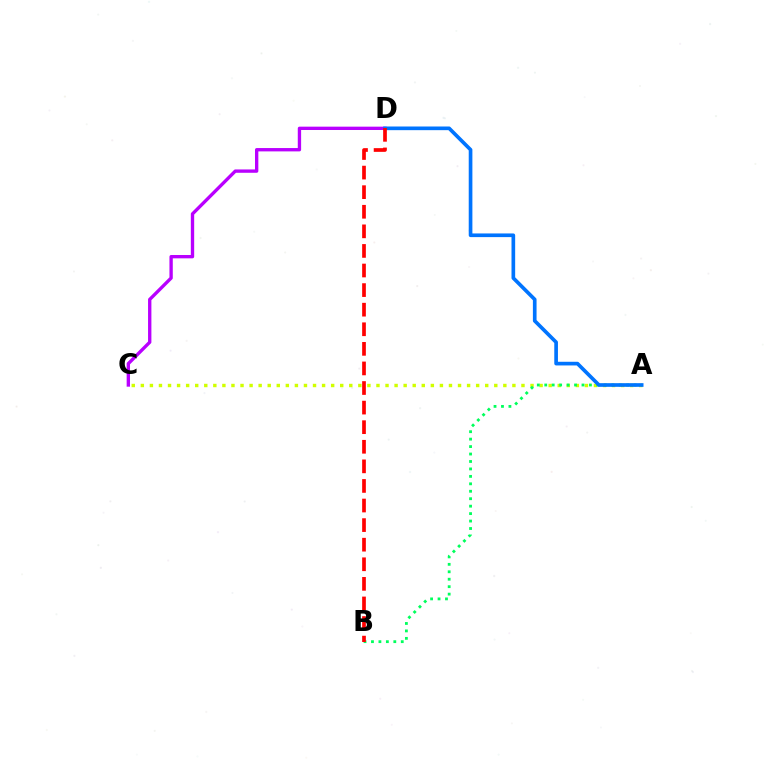{('C', 'D'): [{'color': '#b900ff', 'line_style': 'solid', 'thickness': 2.41}], ('A', 'C'): [{'color': '#d1ff00', 'line_style': 'dotted', 'thickness': 2.46}], ('A', 'B'): [{'color': '#00ff5c', 'line_style': 'dotted', 'thickness': 2.02}], ('A', 'D'): [{'color': '#0074ff', 'line_style': 'solid', 'thickness': 2.64}], ('B', 'D'): [{'color': '#ff0000', 'line_style': 'dashed', 'thickness': 2.66}]}